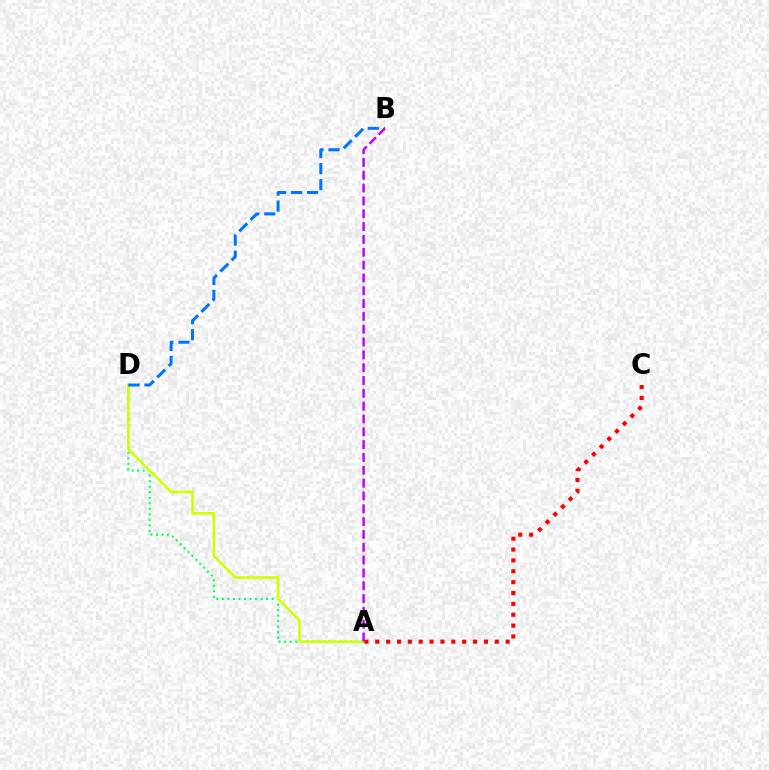{('A', 'D'): [{'color': '#00ff5c', 'line_style': 'dotted', 'thickness': 1.5}, {'color': '#d1ff00', 'line_style': 'solid', 'thickness': 1.87}], ('B', 'D'): [{'color': '#0074ff', 'line_style': 'dashed', 'thickness': 2.18}], ('A', 'C'): [{'color': '#ff0000', 'line_style': 'dotted', 'thickness': 2.95}], ('A', 'B'): [{'color': '#b900ff', 'line_style': 'dashed', 'thickness': 1.74}]}